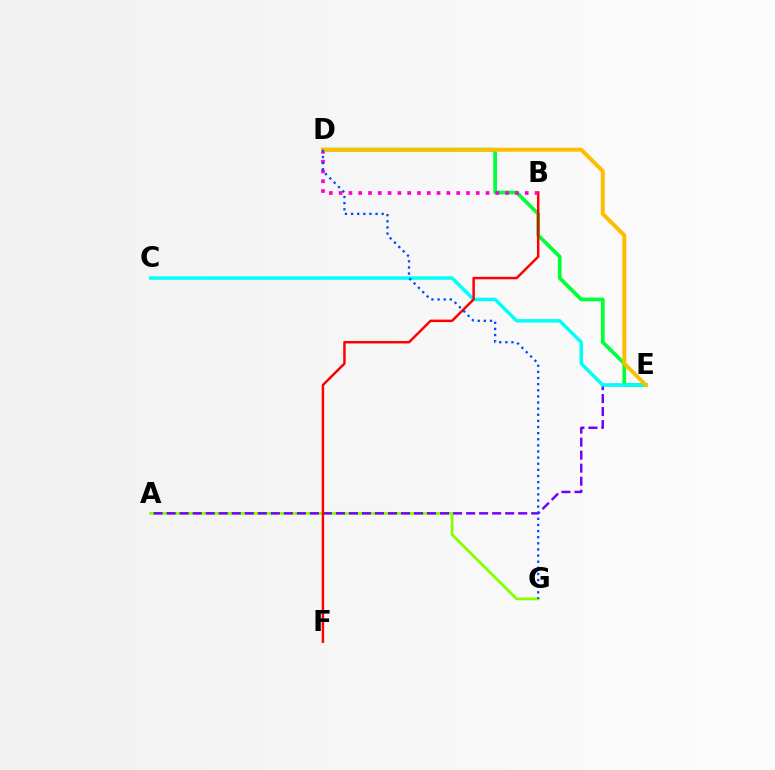{('A', 'G'): [{'color': '#84ff00', 'line_style': 'solid', 'thickness': 1.99}], ('A', 'E'): [{'color': '#7200ff', 'line_style': 'dashed', 'thickness': 1.77}], ('D', 'E'): [{'color': '#00ff39', 'line_style': 'solid', 'thickness': 2.67}, {'color': '#ffbd00', 'line_style': 'solid', 'thickness': 2.86}], ('C', 'E'): [{'color': '#00fff6', 'line_style': 'solid', 'thickness': 2.5}], ('B', 'F'): [{'color': '#ff0000', 'line_style': 'solid', 'thickness': 1.78}], ('B', 'D'): [{'color': '#ff00cf', 'line_style': 'dotted', 'thickness': 2.66}], ('D', 'G'): [{'color': '#004bff', 'line_style': 'dotted', 'thickness': 1.66}]}